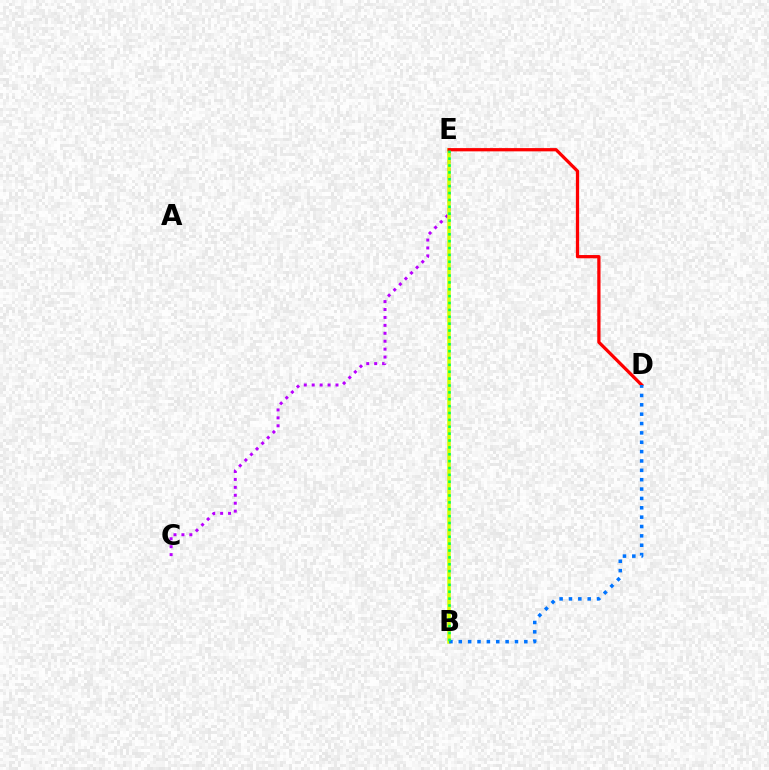{('C', 'E'): [{'color': '#b900ff', 'line_style': 'dotted', 'thickness': 2.15}], ('B', 'E'): [{'color': '#d1ff00', 'line_style': 'solid', 'thickness': 2.54}, {'color': '#00ff5c', 'line_style': 'dotted', 'thickness': 1.87}], ('D', 'E'): [{'color': '#ff0000', 'line_style': 'solid', 'thickness': 2.35}], ('B', 'D'): [{'color': '#0074ff', 'line_style': 'dotted', 'thickness': 2.54}]}